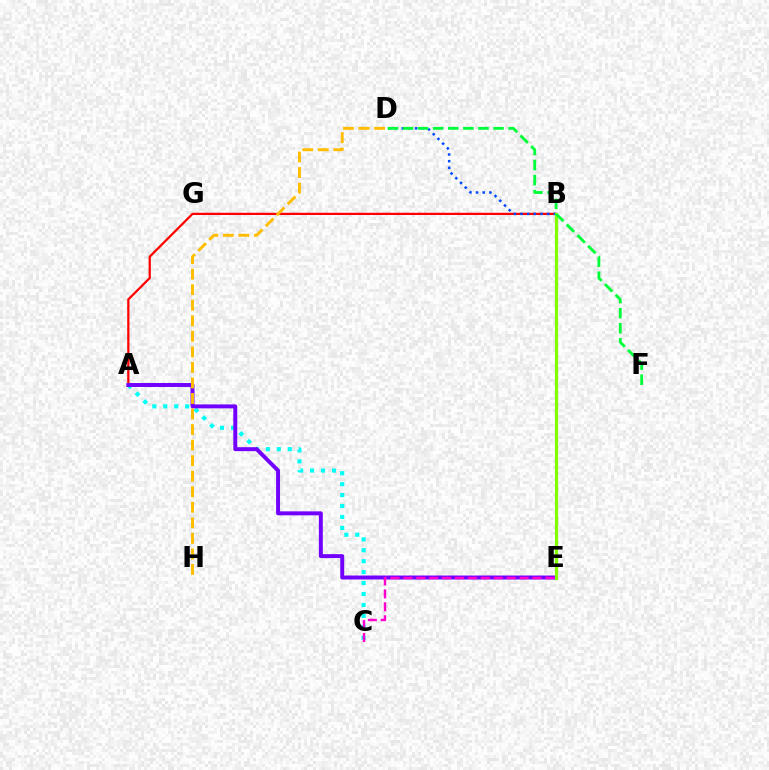{('A', 'C'): [{'color': '#00fff6', 'line_style': 'dotted', 'thickness': 2.97}], ('A', 'B'): [{'color': '#ff0000', 'line_style': 'solid', 'thickness': 1.61}], ('B', 'D'): [{'color': '#004bff', 'line_style': 'dotted', 'thickness': 1.81}], ('A', 'E'): [{'color': '#7200ff', 'line_style': 'solid', 'thickness': 2.84}], ('B', 'E'): [{'color': '#84ff00', 'line_style': 'solid', 'thickness': 2.33}], ('D', 'H'): [{'color': '#ffbd00', 'line_style': 'dashed', 'thickness': 2.11}], ('D', 'F'): [{'color': '#00ff39', 'line_style': 'dashed', 'thickness': 2.05}], ('C', 'E'): [{'color': '#ff00cf', 'line_style': 'dashed', 'thickness': 1.75}]}